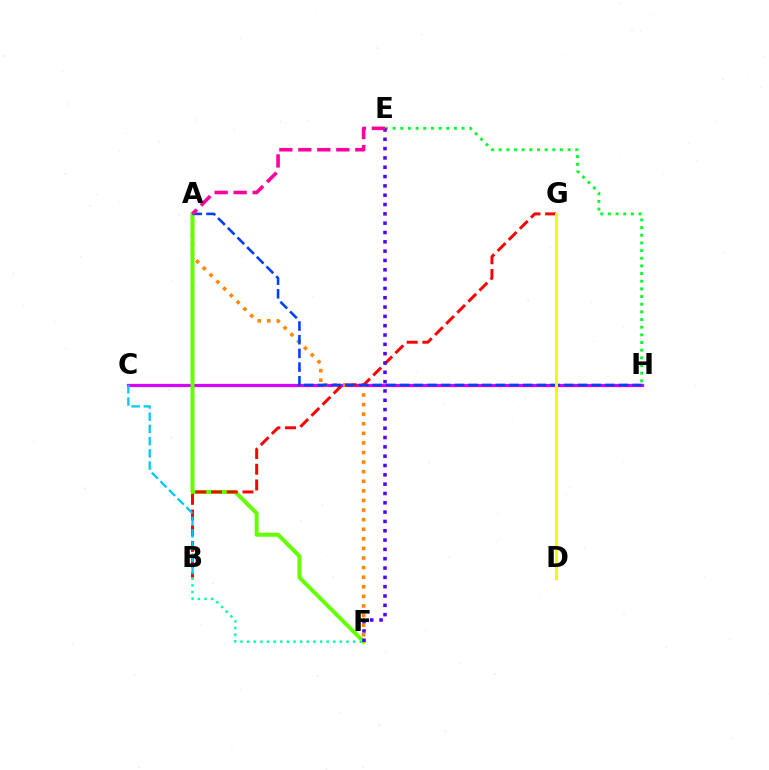{('E', 'H'): [{'color': '#00ff27', 'line_style': 'dotted', 'thickness': 2.08}], ('B', 'F'): [{'color': '#00ffaf', 'line_style': 'dotted', 'thickness': 1.8}], ('C', 'H'): [{'color': '#d600ff', 'line_style': 'solid', 'thickness': 2.32}], ('A', 'F'): [{'color': '#ff8800', 'line_style': 'dotted', 'thickness': 2.61}, {'color': '#66ff00', 'line_style': 'solid', 'thickness': 2.88}], ('B', 'G'): [{'color': '#ff0000', 'line_style': 'dashed', 'thickness': 2.13}], ('E', 'F'): [{'color': '#4f00ff', 'line_style': 'dotted', 'thickness': 2.53}], ('B', 'C'): [{'color': '#00c7ff', 'line_style': 'dashed', 'thickness': 1.66}], ('A', 'H'): [{'color': '#003fff', 'line_style': 'dashed', 'thickness': 1.86}], ('A', 'E'): [{'color': '#ff00a0', 'line_style': 'dashed', 'thickness': 2.58}], ('D', 'G'): [{'color': '#eeff00', 'line_style': 'solid', 'thickness': 2.18}]}